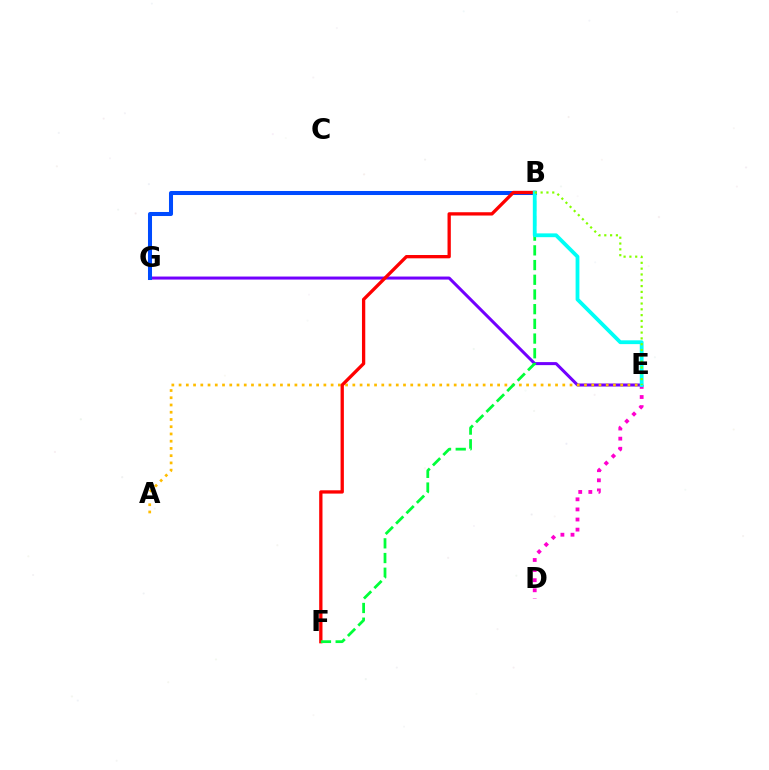{('E', 'G'): [{'color': '#7200ff', 'line_style': 'solid', 'thickness': 2.18}], ('A', 'E'): [{'color': '#ffbd00', 'line_style': 'dotted', 'thickness': 1.97}], ('B', 'G'): [{'color': '#004bff', 'line_style': 'solid', 'thickness': 2.91}], ('D', 'E'): [{'color': '#ff00cf', 'line_style': 'dotted', 'thickness': 2.74}], ('B', 'F'): [{'color': '#ff0000', 'line_style': 'solid', 'thickness': 2.38}, {'color': '#00ff39', 'line_style': 'dashed', 'thickness': 2.0}], ('B', 'E'): [{'color': '#00fff6', 'line_style': 'solid', 'thickness': 2.73}, {'color': '#84ff00', 'line_style': 'dotted', 'thickness': 1.58}]}